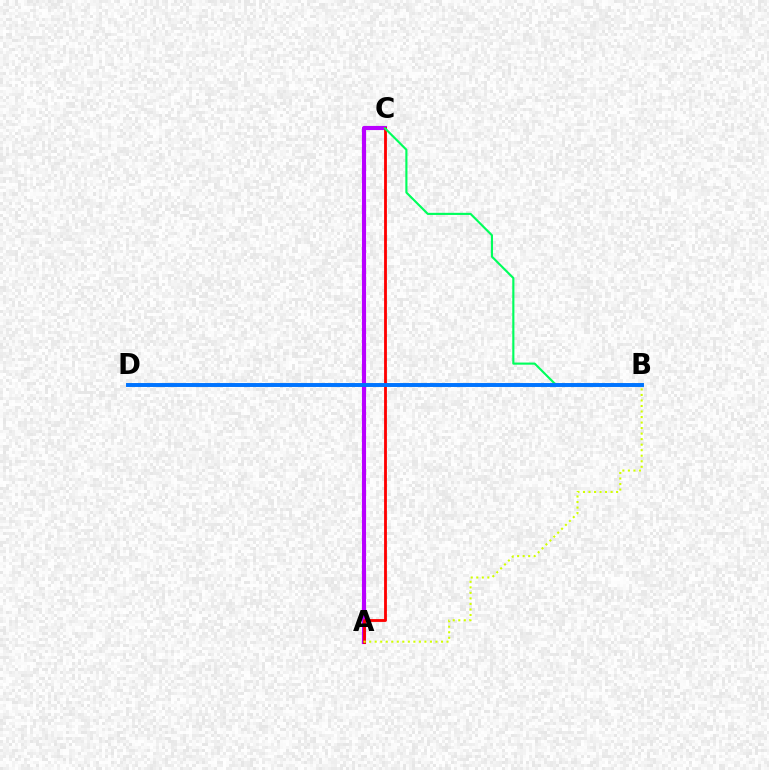{('A', 'C'): [{'color': '#b900ff', 'line_style': 'solid', 'thickness': 2.97}, {'color': '#ff0000', 'line_style': 'solid', 'thickness': 2.03}], ('B', 'C'): [{'color': '#00ff5c', 'line_style': 'solid', 'thickness': 1.54}], ('A', 'B'): [{'color': '#d1ff00', 'line_style': 'dotted', 'thickness': 1.5}], ('B', 'D'): [{'color': '#0074ff', 'line_style': 'solid', 'thickness': 2.83}]}